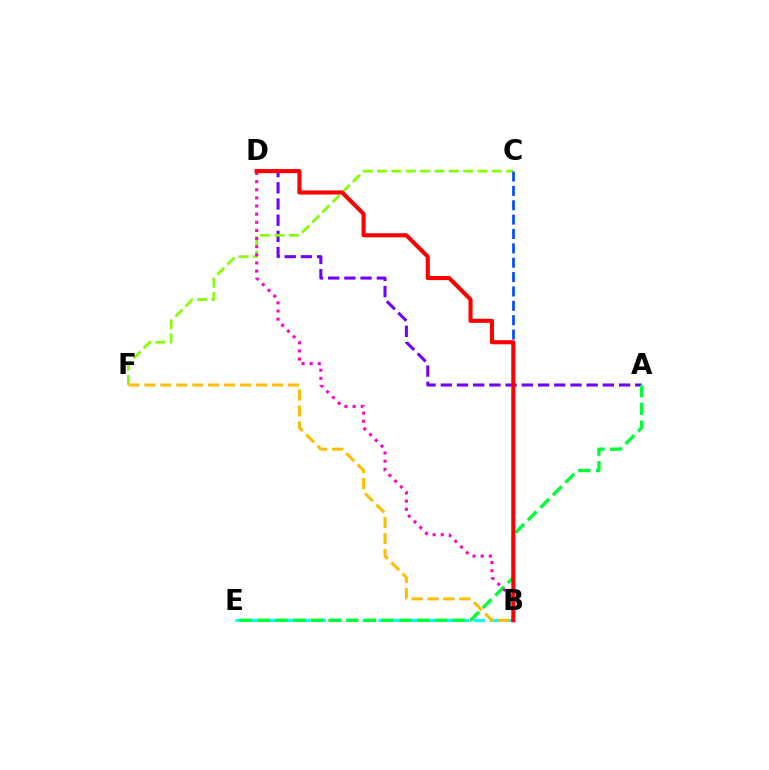{('B', 'E'): [{'color': '#00fff6', 'line_style': 'dashed', 'thickness': 2.16}], ('A', 'D'): [{'color': '#7200ff', 'line_style': 'dashed', 'thickness': 2.2}], ('A', 'E'): [{'color': '#00ff39', 'line_style': 'dashed', 'thickness': 2.41}], ('C', 'F'): [{'color': '#84ff00', 'line_style': 'dashed', 'thickness': 1.95}], ('B', 'D'): [{'color': '#ff00cf', 'line_style': 'dotted', 'thickness': 2.21}, {'color': '#ff0000', 'line_style': 'solid', 'thickness': 2.95}], ('B', 'C'): [{'color': '#004bff', 'line_style': 'dashed', 'thickness': 1.95}], ('B', 'F'): [{'color': '#ffbd00', 'line_style': 'dashed', 'thickness': 2.17}]}